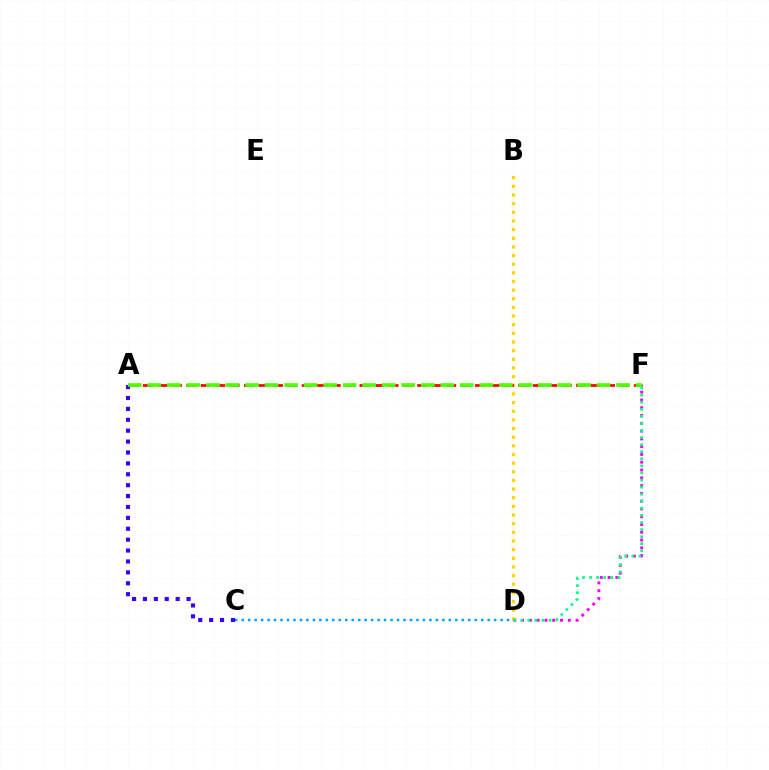{('C', 'D'): [{'color': '#009eff', 'line_style': 'dotted', 'thickness': 1.76}], ('B', 'D'): [{'color': '#ffd500', 'line_style': 'dotted', 'thickness': 2.35}], ('A', 'F'): [{'color': '#ff0000', 'line_style': 'dashed', 'thickness': 1.96}, {'color': '#4fff00', 'line_style': 'dashed', 'thickness': 2.65}], ('D', 'F'): [{'color': '#ff00ed', 'line_style': 'dotted', 'thickness': 2.11}, {'color': '#00ff86', 'line_style': 'dotted', 'thickness': 1.92}], ('A', 'C'): [{'color': '#3700ff', 'line_style': 'dotted', 'thickness': 2.96}]}